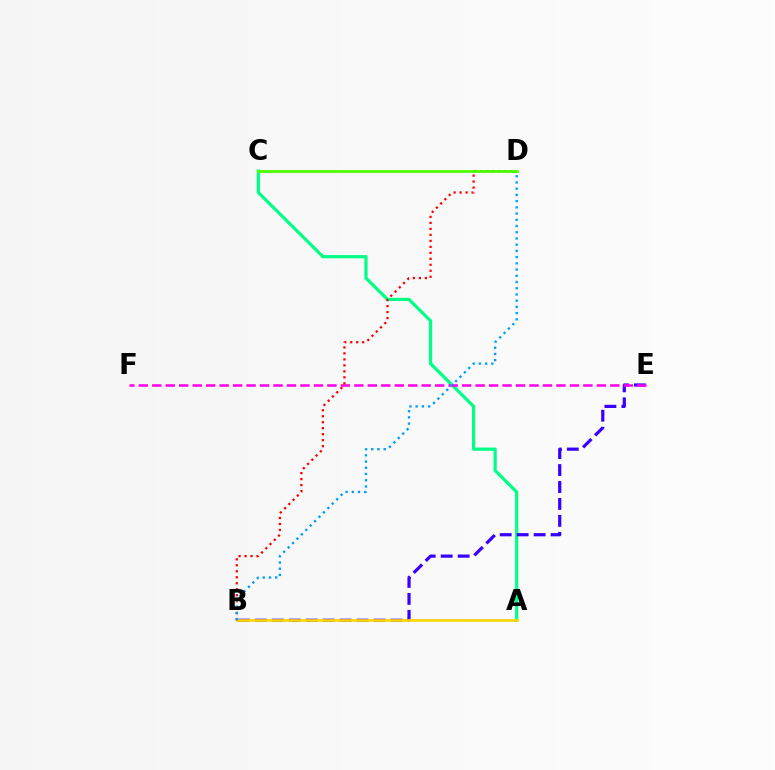{('A', 'C'): [{'color': '#00ff86', 'line_style': 'solid', 'thickness': 2.31}], ('B', 'E'): [{'color': '#3700ff', 'line_style': 'dashed', 'thickness': 2.3}], ('A', 'B'): [{'color': '#ffd500', 'line_style': 'solid', 'thickness': 1.94}], ('E', 'F'): [{'color': '#ff00ed', 'line_style': 'dashed', 'thickness': 1.83}], ('B', 'D'): [{'color': '#ff0000', 'line_style': 'dotted', 'thickness': 1.63}, {'color': '#009eff', 'line_style': 'dotted', 'thickness': 1.69}], ('C', 'D'): [{'color': '#4fff00', 'line_style': 'solid', 'thickness': 2.06}]}